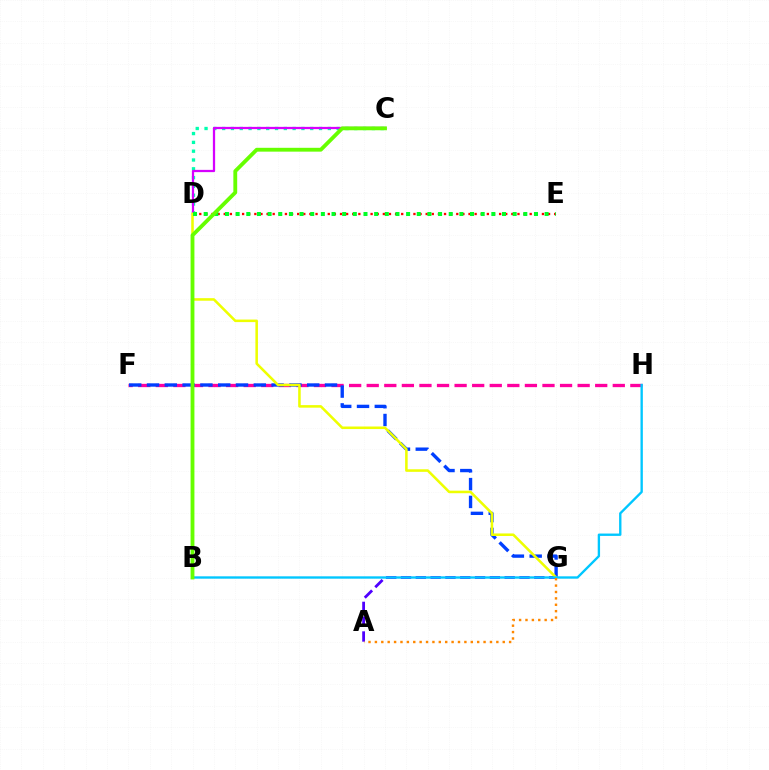{('F', 'H'): [{'color': '#ff00a0', 'line_style': 'dashed', 'thickness': 2.39}], ('F', 'G'): [{'color': '#003fff', 'line_style': 'dashed', 'thickness': 2.42}], ('C', 'D'): [{'color': '#00ffaf', 'line_style': 'dotted', 'thickness': 2.39}, {'color': '#d600ff', 'line_style': 'solid', 'thickness': 1.62}], ('A', 'G'): [{'color': '#4f00ff', 'line_style': 'dashed', 'thickness': 2.01}, {'color': '#ff8800', 'line_style': 'dotted', 'thickness': 1.74}], ('D', 'G'): [{'color': '#eeff00', 'line_style': 'solid', 'thickness': 1.84}], ('B', 'H'): [{'color': '#00c7ff', 'line_style': 'solid', 'thickness': 1.7}], ('D', 'E'): [{'color': '#ff0000', 'line_style': 'dotted', 'thickness': 1.66}, {'color': '#00ff27', 'line_style': 'dotted', 'thickness': 2.89}], ('B', 'C'): [{'color': '#66ff00', 'line_style': 'solid', 'thickness': 2.76}]}